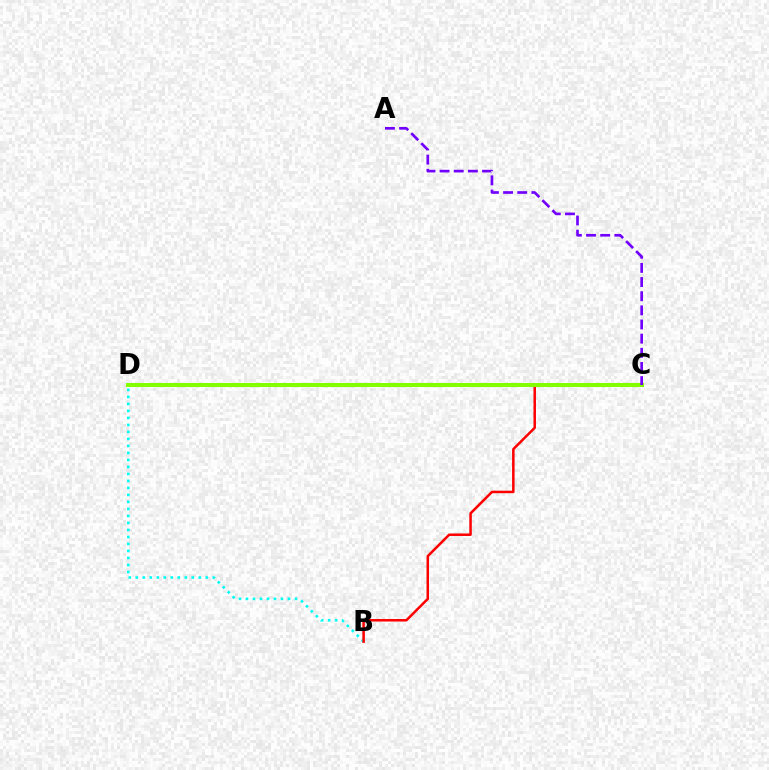{('B', 'D'): [{'color': '#00fff6', 'line_style': 'dotted', 'thickness': 1.9}], ('B', 'C'): [{'color': '#ff0000', 'line_style': 'solid', 'thickness': 1.81}], ('C', 'D'): [{'color': '#84ff00', 'line_style': 'solid', 'thickness': 2.92}], ('A', 'C'): [{'color': '#7200ff', 'line_style': 'dashed', 'thickness': 1.92}]}